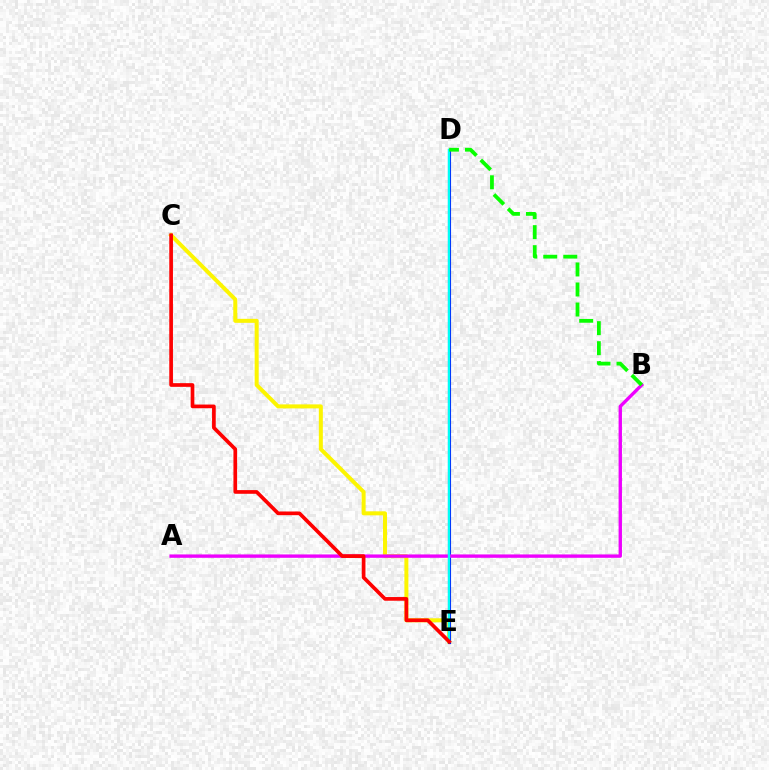{('C', 'E'): [{'color': '#fcf500', 'line_style': 'solid', 'thickness': 2.88}, {'color': '#ff0000', 'line_style': 'solid', 'thickness': 2.65}], ('D', 'E'): [{'color': '#0010ff', 'line_style': 'solid', 'thickness': 2.23}, {'color': '#00fff6', 'line_style': 'solid', 'thickness': 1.71}], ('A', 'B'): [{'color': '#ee00ff', 'line_style': 'solid', 'thickness': 2.42}], ('B', 'D'): [{'color': '#08ff00', 'line_style': 'dashed', 'thickness': 2.72}]}